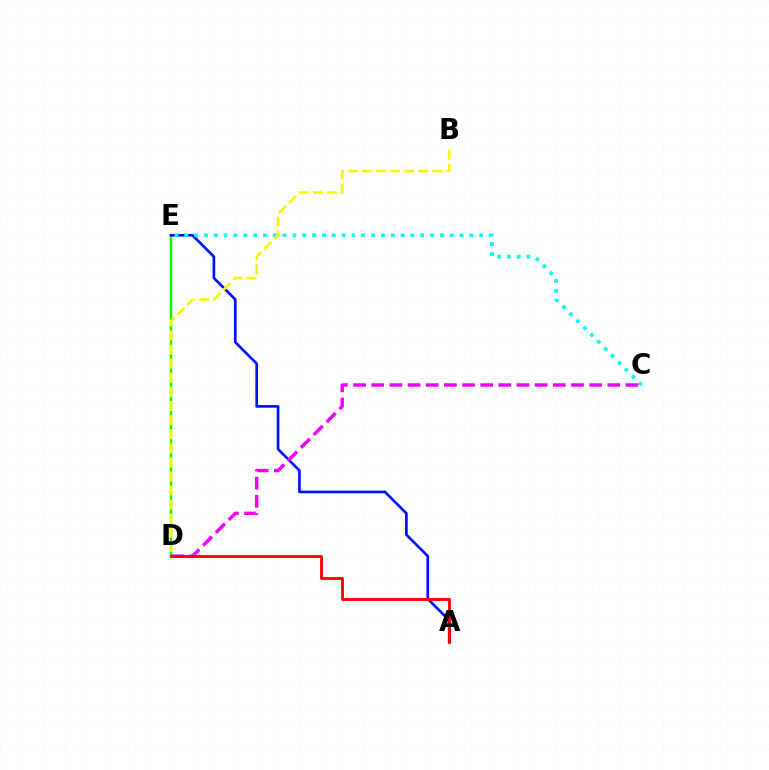{('D', 'E'): [{'color': '#08ff00', 'line_style': 'solid', 'thickness': 1.79}], ('A', 'E'): [{'color': '#0010ff', 'line_style': 'solid', 'thickness': 1.92}], ('C', 'E'): [{'color': '#00fff6', 'line_style': 'dotted', 'thickness': 2.67}], ('C', 'D'): [{'color': '#ee00ff', 'line_style': 'dashed', 'thickness': 2.47}], ('A', 'D'): [{'color': '#ff0000', 'line_style': 'solid', 'thickness': 2.05}], ('B', 'D'): [{'color': '#fcf500', 'line_style': 'dashed', 'thickness': 1.91}]}